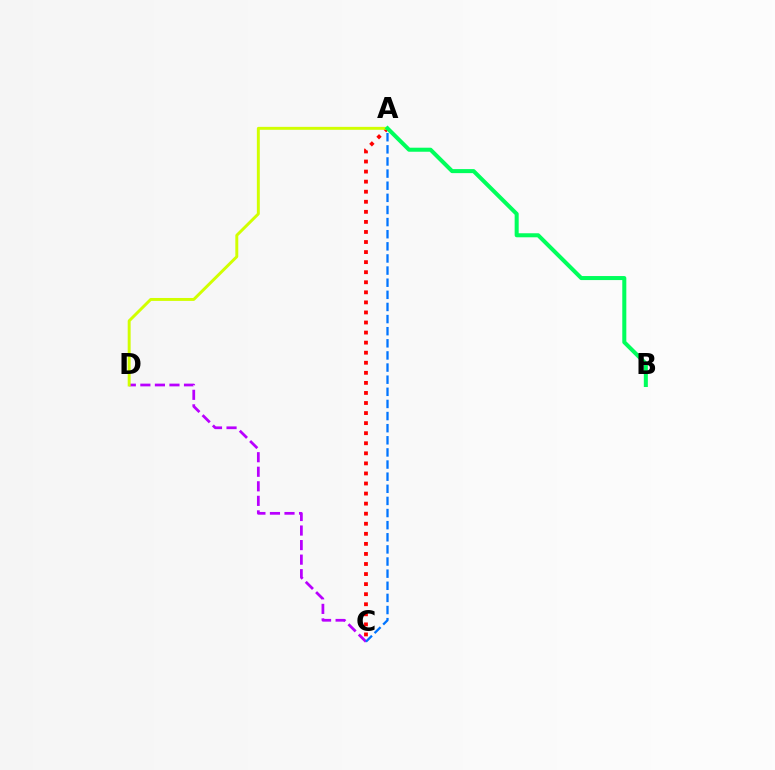{('C', 'D'): [{'color': '#b900ff', 'line_style': 'dashed', 'thickness': 1.98}], ('A', 'C'): [{'color': '#ff0000', 'line_style': 'dotted', 'thickness': 2.73}, {'color': '#0074ff', 'line_style': 'dashed', 'thickness': 1.65}], ('A', 'D'): [{'color': '#d1ff00', 'line_style': 'solid', 'thickness': 2.12}], ('A', 'B'): [{'color': '#00ff5c', 'line_style': 'solid', 'thickness': 2.9}]}